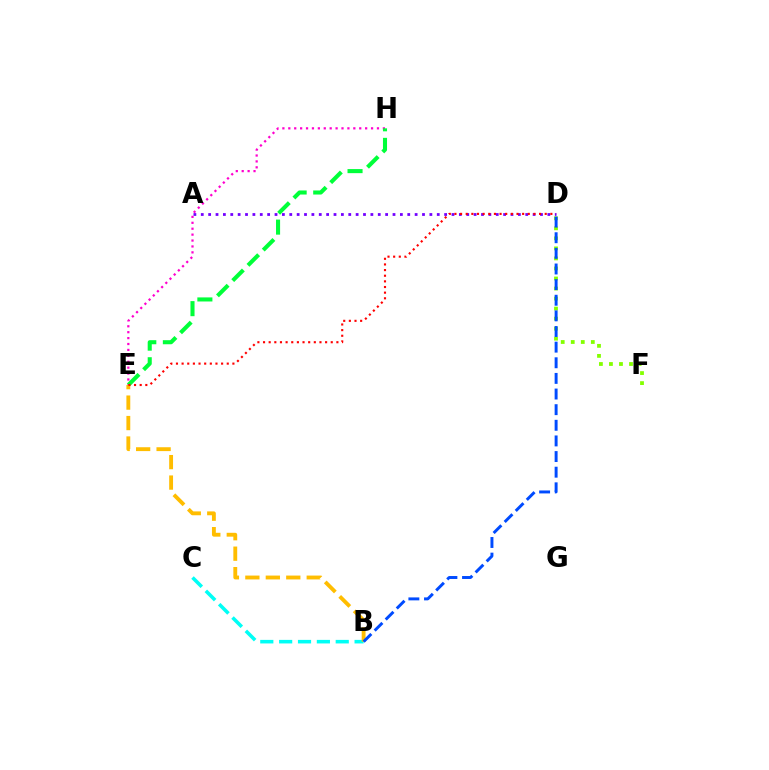{('E', 'H'): [{'color': '#ff00cf', 'line_style': 'dotted', 'thickness': 1.61}, {'color': '#00ff39', 'line_style': 'dashed', 'thickness': 2.93}], ('B', 'C'): [{'color': '#00fff6', 'line_style': 'dashed', 'thickness': 2.56}], ('D', 'F'): [{'color': '#84ff00', 'line_style': 'dotted', 'thickness': 2.73}], ('B', 'E'): [{'color': '#ffbd00', 'line_style': 'dashed', 'thickness': 2.78}], ('A', 'D'): [{'color': '#7200ff', 'line_style': 'dotted', 'thickness': 2.0}], ('B', 'D'): [{'color': '#004bff', 'line_style': 'dashed', 'thickness': 2.12}], ('D', 'E'): [{'color': '#ff0000', 'line_style': 'dotted', 'thickness': 1.53}]}